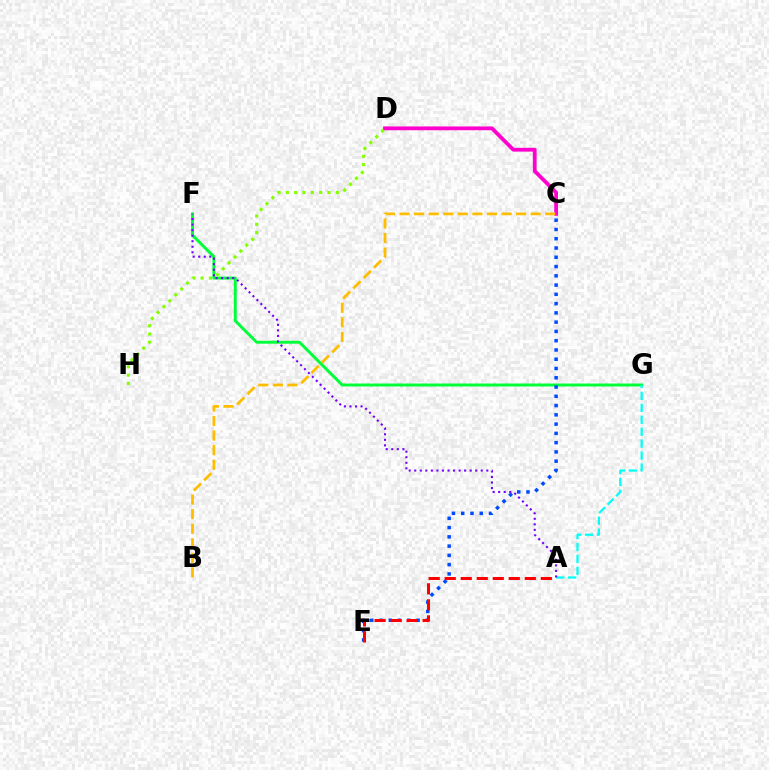{('F', 'G'): [{'color': '#00ff39', 'line_style': 'solid', 'thickness': 2.12}], ('C', 'D'): [{'color': '#ff00cf', 'line_style': 'solid', 'thickness': 2.72}], ('C', 'E'): [{'color': '#004bff', 'line_style': 'dotted', 'thickness': 2.52}], ('D', 'H'): [{'color': '#84ff00', 'line_style': 'dotted', 'thickness': 2.26}], ('A', 'G'): [{'color': '#00fff6', 'line_style': 'dashed', 'thickness': 1.62}], ('A', 'F'): [{'color': '#7200ff', 'line_style': 'dotted', 'thickness': 1.51}], ('B', 'C'): [{'color': '#ffbd00', 'line_style': 'dashed', 'thickness': 1.98}], ('A', 'E'): [{'color': '#ff0000', 'line_style': 'dashed', 'thickness': 2.18}]}